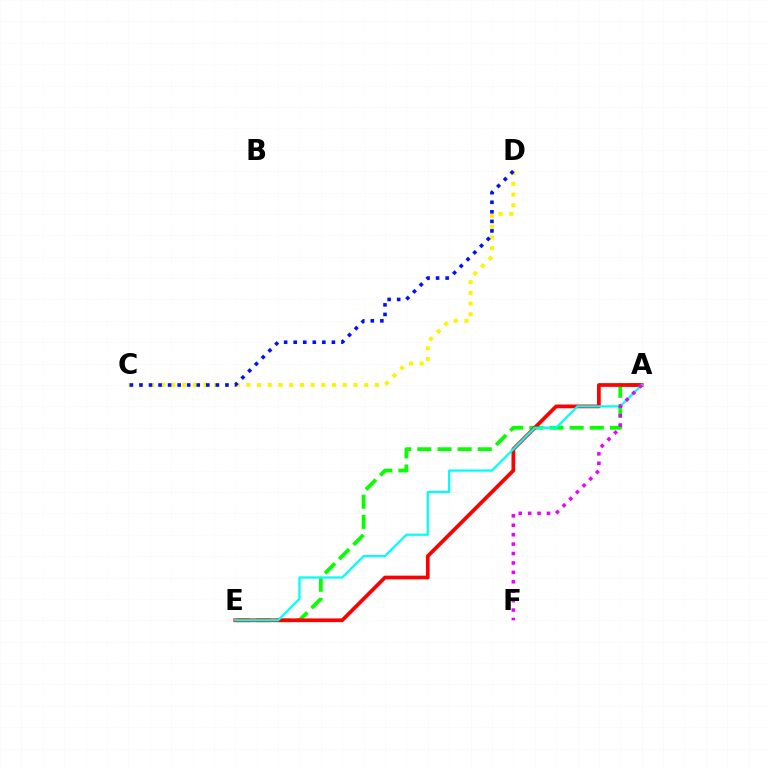{('C', 'D'): [{'color': '#fcf500', 'line_style': 'dotted', 'thickness': 2.91}, {'color': '#0010ff', 'line_style': 'dotted', 'thickness': 2.6}], ('A', 'E'): [{'color': '#08ff00', 'line_style': 'dashed', 'thickness': 2.74}, {'color': '#ff0000', 'line_style': 'solid', 'thickness': 2.68}, {'color': '#00fff6', 'line_style': 'solid', 'thickness': 1.62}], ('A', 'F'): [{'color': '#ee00ff', 'line_style': 'dotted', 'thickness': 2.56}]}